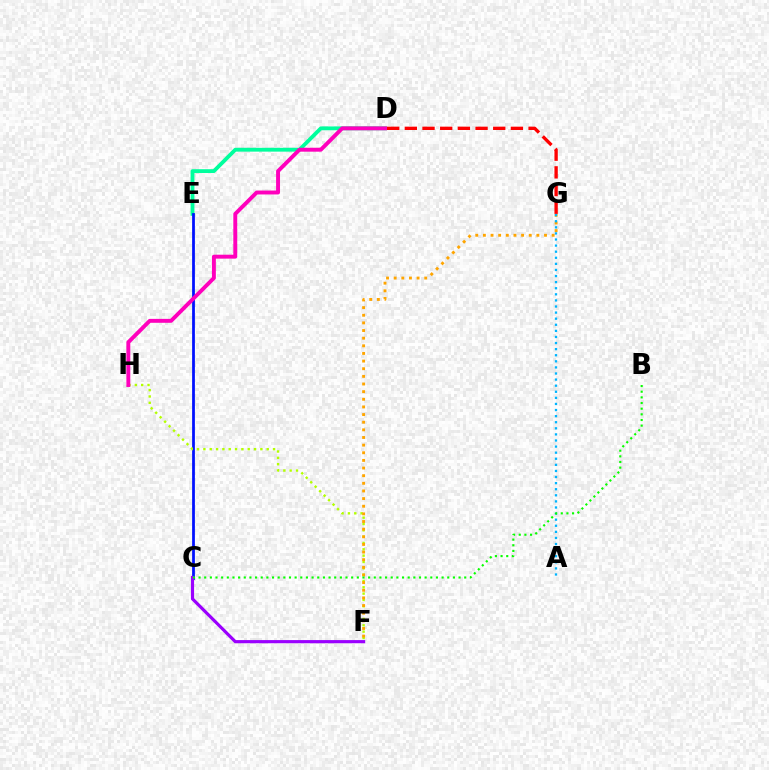{('D', 'E'): [{'color': '#00ff9d', 'line_style': 'solid', 'thickness': 2.76}], ('C', 'E'): [{'color': '#0010ff', 'line_style': 'solid', 'thickness': 1.99}], ('F', 'H'): [{'color': '#b3ff00', 'line_style': 'dotted', 'thickness': 1.72}], ('F', 'G'): [{'color': '#ffa500', 'line_style': 'dotted', 'thickness': 2.08}], ('A', 'G'): [{'color': '#00b5ff', 'line_style': 'dotted', 'thickness': 1.65}], ('C', 'F'): [{'color': '#9b00ff', 'line_style': 'solid', 'thickness': 2.28}], ('D', 'G'): [{'color': '#ff0000', 'line_style': 'dashed', 'thickness': 2.4}], ('D', 'H'): [{'color': '#ff00bd', 'line_style': 'solid', 'thickness': 2.82}], ('B', 'C'): [{'color': '#08ff00', 'line_style': 'dotted', 'thickness': 1.54}]}